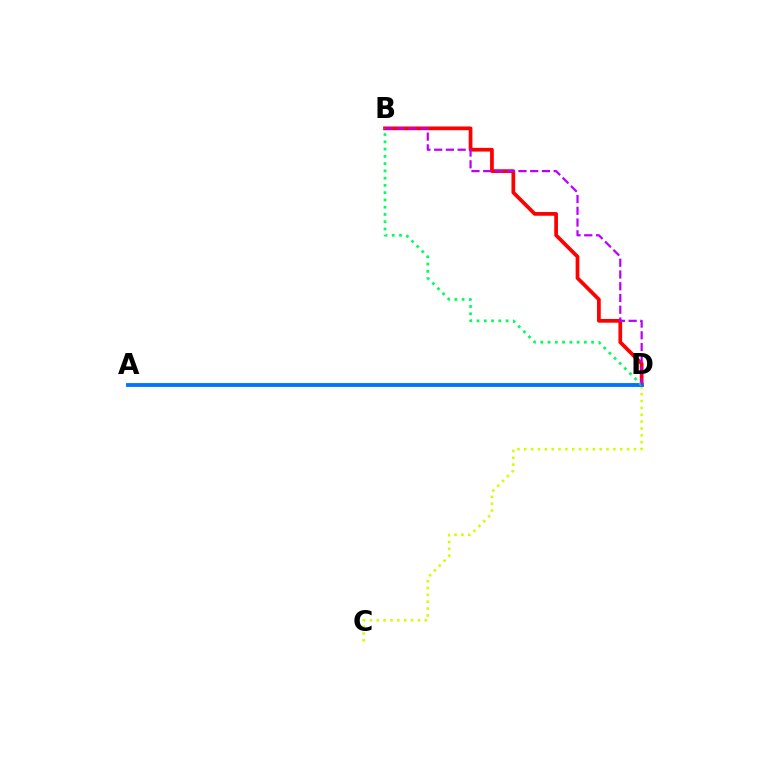{('C', 'D'): [{'color': '#d1ff00', 'line_style': 'dotted', 'thickness': 1.86}], ('B', 'D'): [{'color': '#ff0000', 'line_style': 'solid', 'thickness': 2.68}, {'color': '#00ff5c', 'line_style': 'dotted', 'thickness': 1.97}, {'color': '#b900ff', 'line_style': 'dashed', 'thickness': 1.6}], ('A', 'D'): [{'color': '#0074ff', 'line_style': 'solid', 'thickness': 2.78}]}